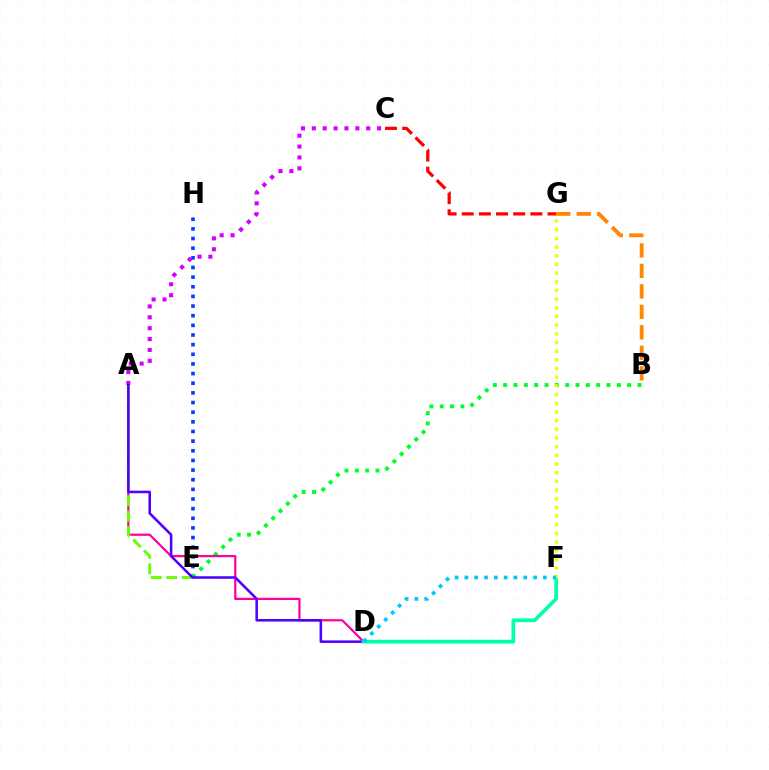{('E', 'H'): [{'color': '#003fff', 'line_style': 'dotted', 'thickness': 2.62}], ('C', 'G'): [{'color': '#ff0000', 'line_style': 'dashed', 'thickness': 2.33}], ('B', 'E'): [{'color': '#00ff27', 'line_style': 'dotted', 'thickness': 2.81}], ('A', 'D'): [{'color': '#ff00a0', 'line_style': 'solid', 'thickness': 1.6}, {'color': '#4f00ff', 'line_style': 'solid', 'thickness': 1.83}], ('A', 'E'): [{'color': '#66ff00', 'line_style': 'dashed', 'thickness': 2.09}], ('A', 'C'): [{'color': '#d600ff', 'line_style': 'dotted', 'thickness': 2.96}], ('D', 'F'): [{'color': '#00ffaf', 'line_style': 'solid', 'thickness': 2.66}, {'color': '#00c7ff', 'line_style': 'dotted', 'thickness': 2.67}], ('F', 'G'): [{'color': '#eeff00', 'line_style': 'dotted', 'thickness': 2.36}], ('B', 'G'): [{'color': '#ff8800', 'line_style': 'dashed', 'thickness': 2.78}]}